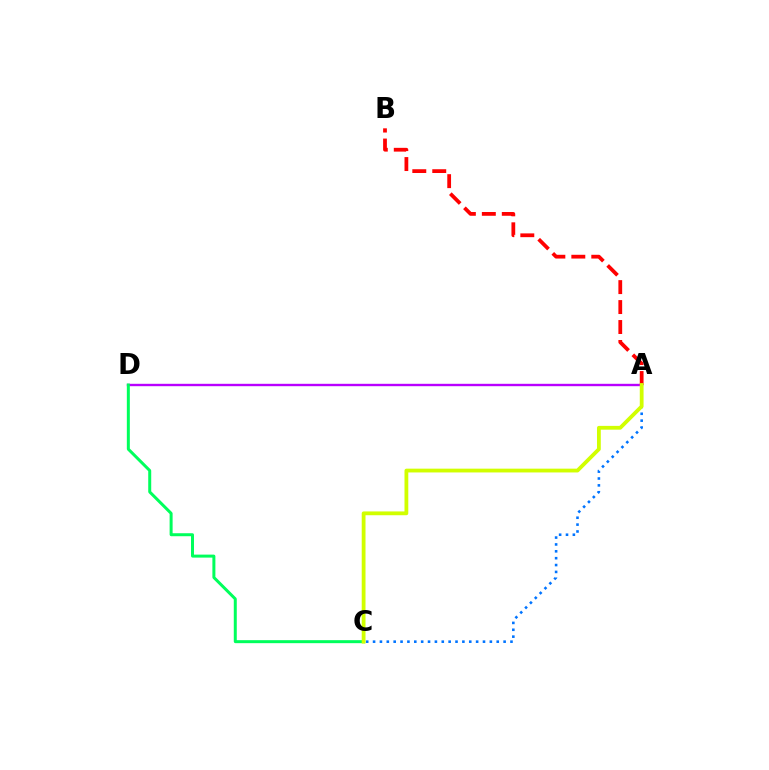{('A', 'C'): [{'color': '#0074ff', 'line_style': 'dotted', 'thickness': 1.87}, {'color': '#d1ff00', 'line_style': 'solid', 'thickness': 2.73}], ('A', 'D'): [{'color': '#b900ff', 'line_style': 'solid', 'thickness': 1.71}], ('A', 'B'): [{'color': '#ff0000', 'line_style': 'dashed', 'thickness': 2.71}], ('C', 'D'): [{'color': '#00ff5c', 'line_style': 'solid', 'thickness': 2.16}]}